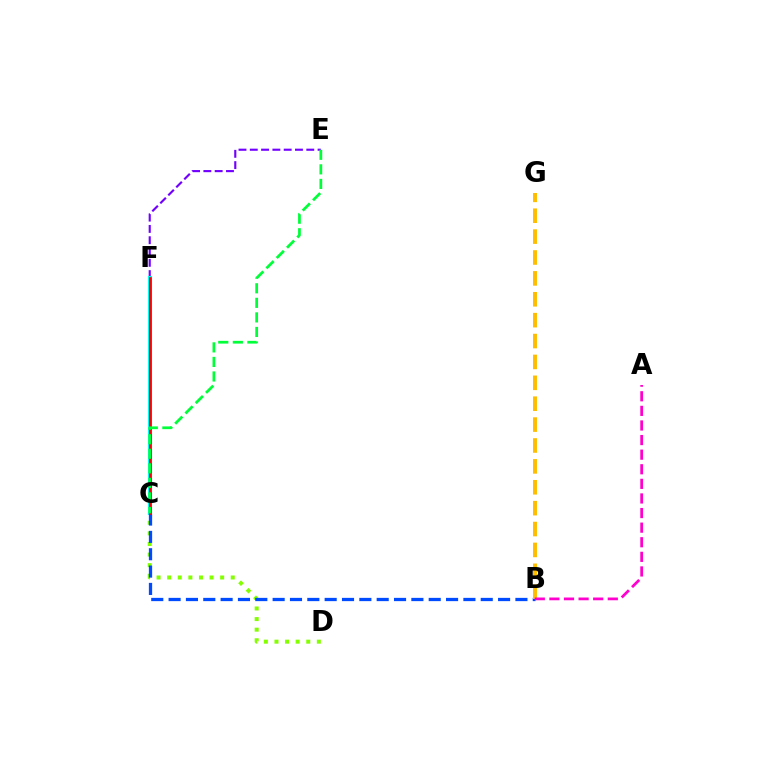{('C', 'D'): [{'color': '#84ff00', 'line_style': 'dotted', 'thickness': 2.88}], ('E', 'F'): [{'color': '#7200ff', 'line_style': 'dashed', 'thickness': 1.53}], ('C', 'F'): [{'color': '#00fff6', 'line_style': 'solid', 'thickness': 2.89}, {'color': '#ff0000', 'line_style': 'solid', 'thickness': 1.92}], ('B', 'C'): [{'color': '#004bff', 'line_style': 'dashed', 'thickness': 2.36}], ('B', 'G'): [{'color': '#ffbd00', 'line_style': 'dashed', 'thickness': 2.84}], ('C', 'E'): [{'color': '#00ff39', 'line_style': 'dashed', 'thickness': 1.98}], ('A', 'B'): [{'color': '#ff00cf', 'line_style': 'dashed', 'thickness': 1.98}]}